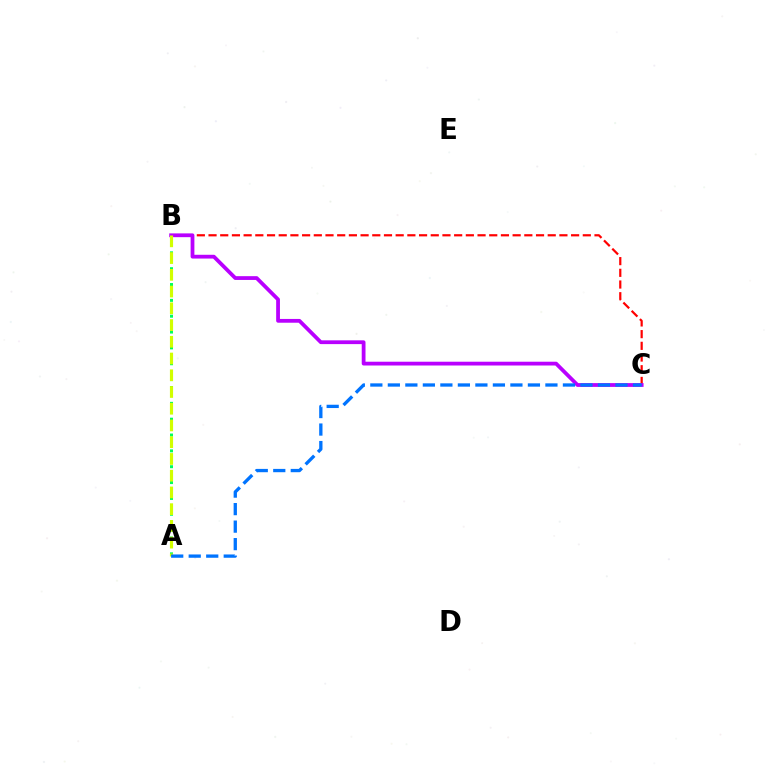{('A', 'B'): [{'color': '#00ff5c', 'line_style': 'dotted', 'thickness': 2.15}, {'color': '#d1ff00', 'line_style': 'dashed', 'thickness': 2.27}], ('B', 'C'): [{'color': '#ff0000', 'line_style': 'dashed', 'thickness': 1.59}, {'color': '#b900ff', 'line_style': 'solid', 'thickness': 2.72}], ('A', 'C'): [{'color': '#0074ff', 'line_style': 'dashed', 'thickness': 2.38}]}